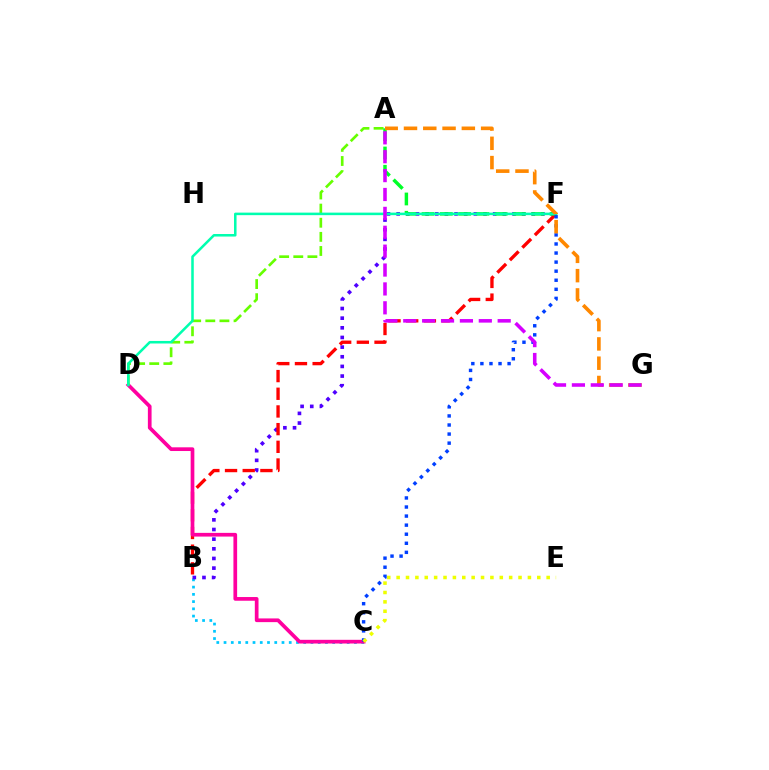{('B', 'C'): [{'color': '#00c7ff', 'line_style': 'dotted', 'thickness': 1.97}], ('B', 'F'): [{'color': '#4f00ff', 'line_style': 'dotted', 'thickness': 2.62}, {'color': '#ff0000', 'line_style': 'dashed', 'thickness': 2.4}], ('C', 'D'): [{'color': '#ff00a0', 'line_style': 'solid', 'thickness': 2.67}], ('A', 'D'): [{'color': '#66ff00', 'line_style': 'dashed', 'thickness': 1.92}], ('A', 'F'): [{'color': '#00ff27', 'line_style': 'dashed', 'thickness': 2.48}], ('D', 'F'): [{'color': '#00ffaf', 'line_style': 'solid', 'thickness': 1.83}], ('C', 'F'): [{'color': '#003fff', 'line_style': 'dotted', 'thickness': 2.46}], ('C', 'E'): [{'color': '#eeff00', 'line_style': 'dotted', 'thickness': 2.55}], ('A', 'G'): [{'color': '#ff8800', 'line_style': 'dashed', 'thickness': 2.62}, {'color': '#d600ff', 'line_style': 'dashed', 'thickness': 2.57}]}